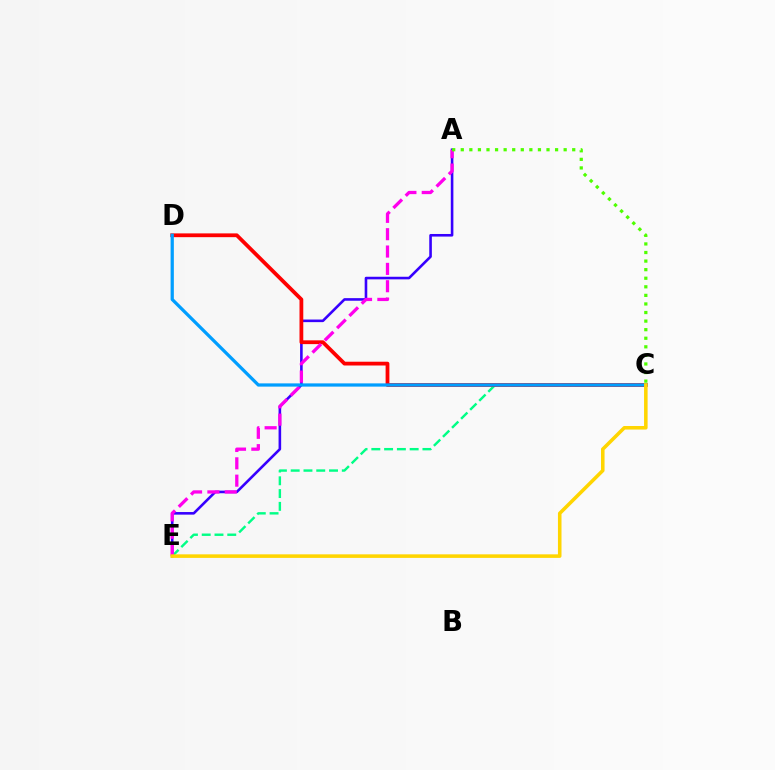{('A', 'E'): [{'color': '#3700ff', 'line_style': 'solid', 'thickness': 1.87}, {'color': '#ff00ed', 'line_style': 'dashed', 'thickness': 2.36}], ('C', 'E'): [{'color': '#00ff86', 'line_style': 'dashed', 'thickness': 1.74}, {'color': '#ffd500', 'line_style': 'solid', 'thickness': 2.56}], ('C', 'D'): [{'color': '#ff0000', 'line_style': 'solid', 'thickness': 2.72}, {'color': '#009eff', 'line_style': 'solid', 'thickness': 2.33}], ('A', 'C'): [{'color': '#4fff00', 'line_style': 'dotted', 'thickness': 2.33}]}